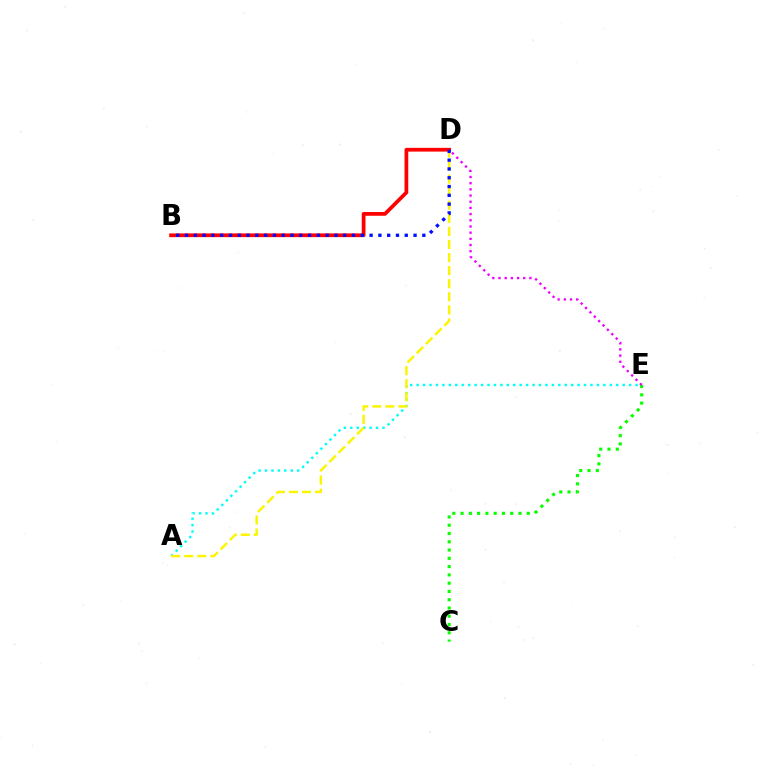{('A', 'E'): [{'color': '#00fff6', 'line_style': 'dotted', 'thickness': 1.75}], ('C', 'E'): [{'color': '#08ff00', 'line_style': 'dotted', 'thickness': 2.25}], ('D', 'E'): [{'color': '#ee00ff', 'line_style': 'dotted', 'thickness': 1.68}], ('A', 'D'): [{'color': '#fcf500', 'line_style': 'dashed', 'thickness': 1.78}], ('B', 'D'): [{'color': '#ff0000', 'line_style': 'solid', 'thickness': 2.7}, {'color': '#0010ff', 'line_style': 'dotted', 'thickness': 2.39}]}